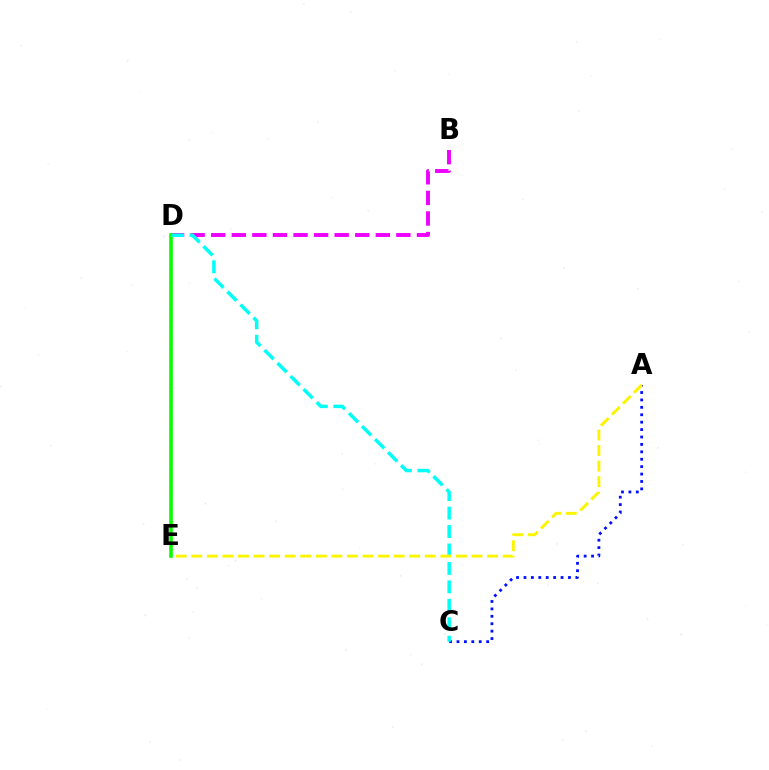{('A', 'C'): [{'color': '#0010ff', 'line_style': 'dotted', 'thickness': 2.01}], ('B', 'D'): [{'color': '#ee00ff', 'line_style': 'dashed', 'thickness': 2.79}], ('D', 'E'): [{'color': '#ff0000', 'line_style': 'dotted', 'thickness': 1.55}, {'color': '#08ff00', 'line_style': 'solid', 'thickness': 2.59}], ('C', 'D'): [{'color': '#00fff6', 'line_style': 'dashed', 'thickness': 2.51}], ('A', 'E'): [{'color': '#fcf500', 'line_style': 'dashed', 'thickness': 2.12}]}